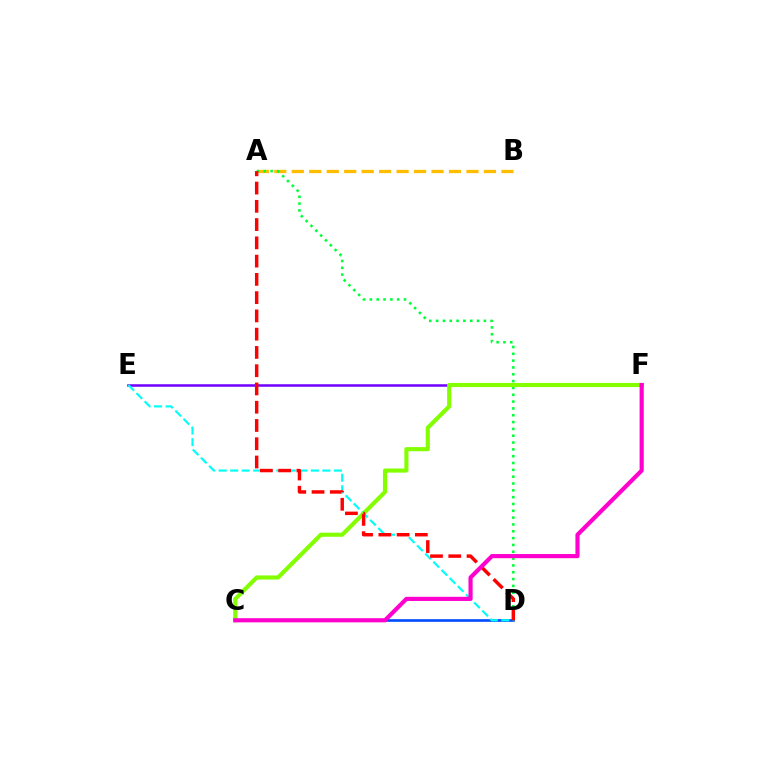{('A', 'B'): [{'color': '#ffbd00', 'line_style': 'dashed', 'thickness': 2.37}], ('C', 'D'): [{'color': '#004bff', 'line_style': 'solid', 'thickness': 1.9}], ('A', 'D'): [{'color': '#00ff39', 'line_style': 'dotted', 'thickness': 1.85}, {'color': '#ff0000', 'line_style': 'dashed', 'thickness': 2.48}], ('E', 'F'): [{'color': '#7200ff', 'line_style': 'solid', 'thickness': 1.83}], ('D', 'E'): [{'color': '#00fff6', 'line_style': 'dashed', 'thickness': 1.57}], ('C', 'F'): [{'color': '#84ff00', 'line_style': 'solid', 'thickness': 2.97}, {'color': '#ff00cf', 'line_style': 'solid', 'thickness': 2.99}]}